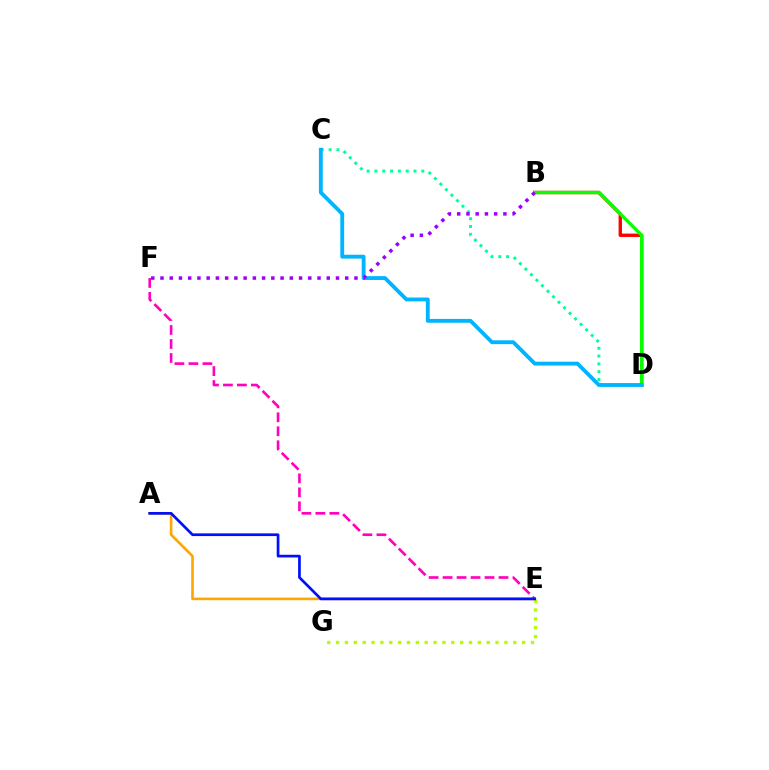{('E', 'G'): [{'color': '#b3ff00', 'line_style': 'dotted', 'thickness': 2.41}], ('C', 'D'): [{'color': '#00ff9d', 'line_style': 'dotted', 'thickness': 2.12}, {'color': '#00b5ff', 'line_style': 'solid', 'thickness': 2.77}], ('B', 'D'): [{'color': '#ff0000', 'line_style': 'solid', 'thickness': 2.43}, {'color': '#08ff00', 'line_style': 'solid', 'thickness': 2.4}], ('E', 'F'): [{'color': '#ff00bd', 'line_style': 'dashed', 'thickness': 1.9}], ('A', 'E'): [{'color': '#ffa500', 'line_style': 'solid', 'thickness': 1.87}, {'color': '#0010ff', 'line_style': 'solid', 'thickness': 1.95}], ('B', 'F'): [{'color': '#9b00ff', 'line_style': 'dotted', 'thickness': 2.51}]}